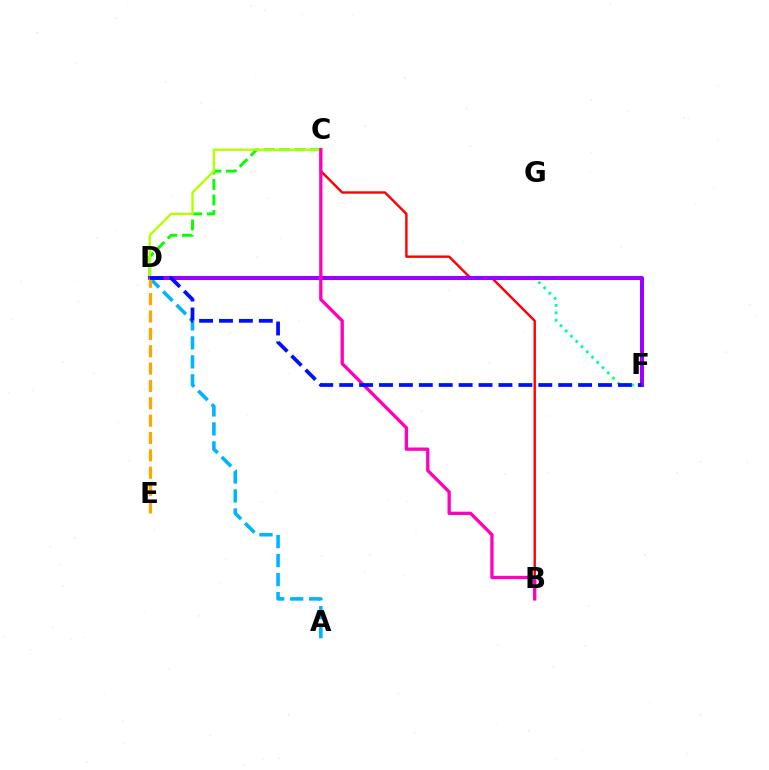{('C', 'D'): [{'color': '#08ff00', 'line_style': 'dashed', 'thickness': 2.1}, {'color': '#b3ff00', 'line_style': 'solid', 'thickness': 1.68}], ('B', 'C'): [{'color': '#ff0000', 'line_style': 'solid', 'thickness': 1.73}, {'color': '#ff00bd', 'line_style': 'solid', 'thickness': 2.39}], ('D', 'F'): [{'color': '#00ff9d', 'line_style': 'dotted', 'thickness': 2.02}, {'color': '#9b00ff', 'line_style': 'solid', 'thickness': 2.91}, {'color': '#0010ff', 'line_style': 'dashed', 'thickness': 2.7}], ('A', 'D'): [{'color': '#00b5ff', 'line_style': 'dashed', 'thickness': 2.58}], ('D', 'E'): [{'color': '#ffa500', 'line_style': 'dashed', 'thickness': 2.36}]}